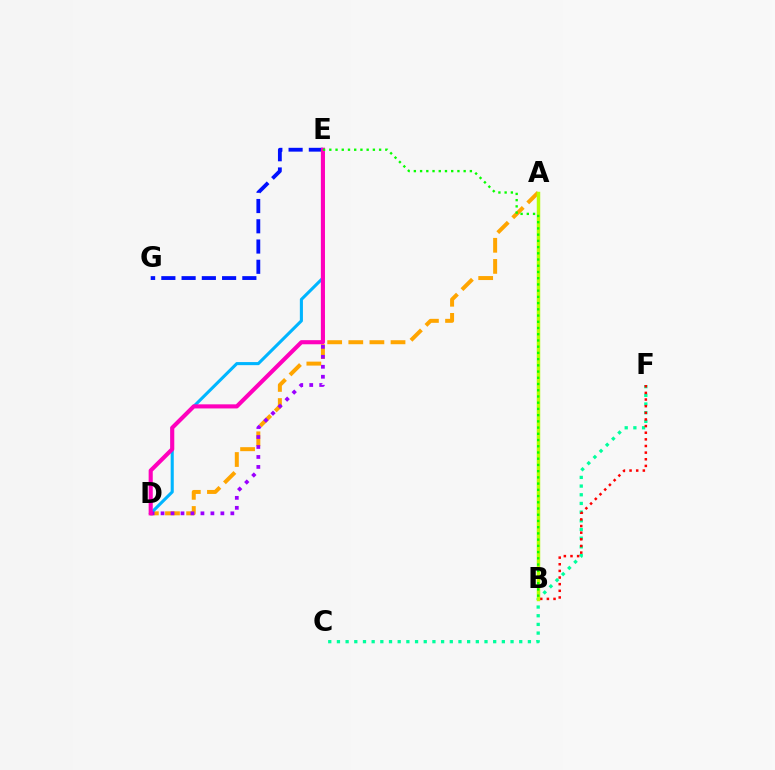{('A', 'D'): [{'color': '#ffa500', 'line_style': 'dashed', 'thickness': 2.87}], ('E', 'G'): [{'color': '#0010ff', 'line_style': 'dashed', 'thickness': 2.75}], ('C', 'F'): [{'color': '#00ff9d', 'line_style': 'dotted', 'thickness': 2.36}], ('B', 'F'): [{'color': '#ff0000', 'line_style': 'dotted', 'thickness': 1.8}], ('D', 'E'): [{'color': '#00b5ff', 'line_style': 'solid', 'thickness': 2.22}, {'color': '#9b00ff', 'line_style': 'dotted', 'thickness': 2.71}, {'color': '#ff00bd', 'line_style': 'solid', 'thickness': 2.96}], ('A', 'B'): [{'color': '#b3ff00', 'line_style': 'solid', 'thickness': 2.49}], ('B', 'E'): [{'color': '#08ff00', 'line_style': 'dotted', 'thickness': 1.69}]}